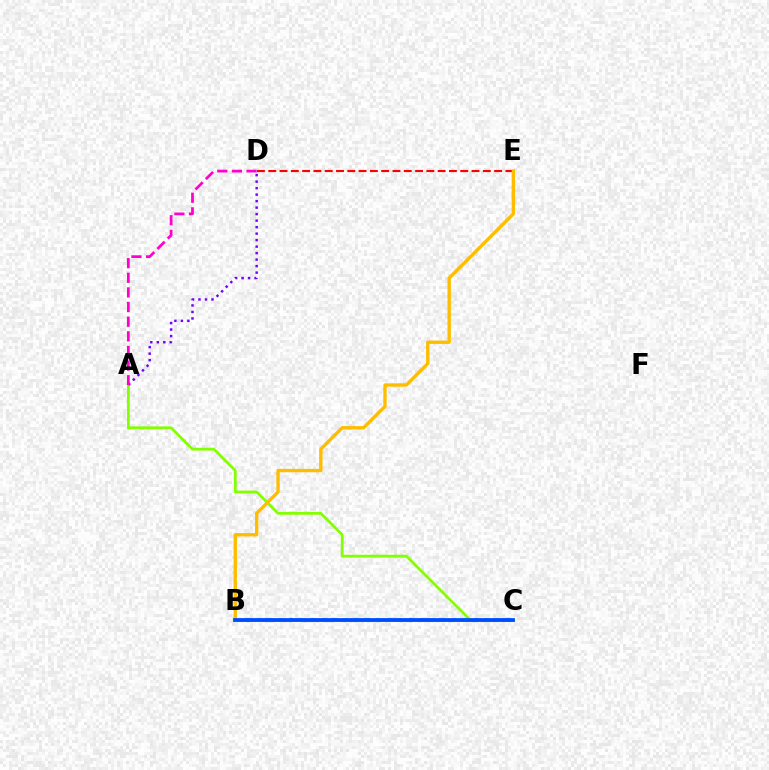{('A', 'C'): [{'color': '#84ff00', 'line_style': 'solid', 'thickness': 2.01}], ('A', 'D'): [{'color': '#7200ff', 'line_style': 'dotted', 'thickness': 1.77}, {'color': '#ff00cf', 'line_style': 'dashed', 'thickness': 1.99}], ('D', 'E'): [{'color': '#ff0000', 'line_style': 'dashed', 'thickness': 1.53}], ('B', 'C'): [{'color': '#00fff6', 'line_style': 'dotted', 'thickness': 2.95}, {'color': '#00ff39', 'line_style': 'solid', 'thickness': 1.9}, {'color': '#004bff', 'line_style': 'solid', 'thickness': 2.71}], ('B', 'E'): [{'color': '#ffbd00', 'line_style': 'solid', 'thickness': 2.43}]}